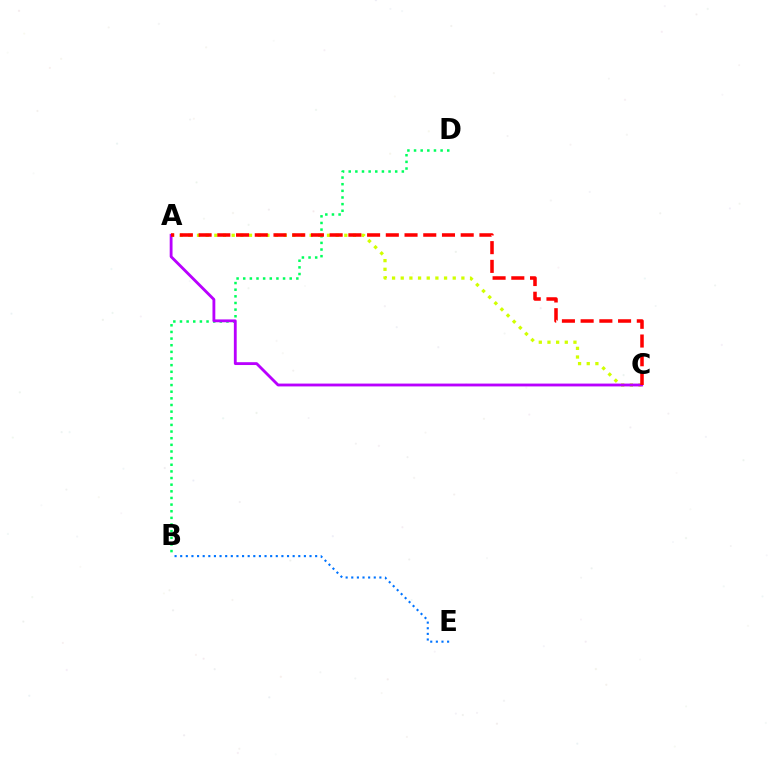{('B', 'D'): [{'color': '#00ff5c', 'line_style': 'dotted', 'thickness': 1.8}], ('A', 'C'): [{'color': '#d1ff00', 'line_style': 'dotted', 'thickness': 2.35}, {'color': '#b900ff', 'line_style': 'solid', 'thickness': 2.04}, {'color': '#ff0000', 'line_style': 'dashed', 'thickness': 2.54}], ('B', 'E'): [{'color': '#0074ff', 'line_style': 'dotted', 'thickness': 1.53}]}